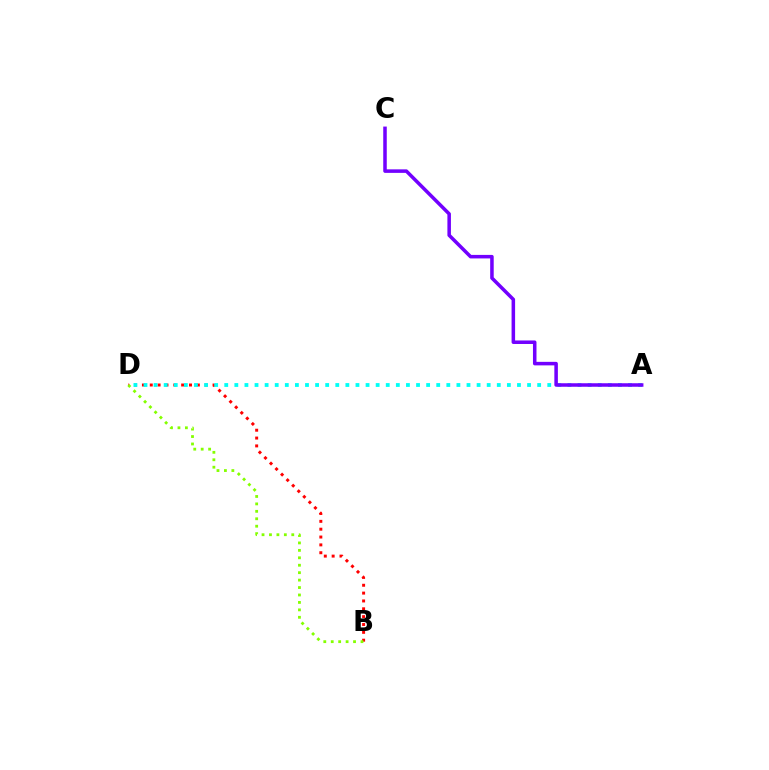{('B', 'D'): [{'color': '#ff0000', 'line_style': 'dotted', 'thickness': 2.13}, {'color': '#84ff00', 'line_style': 'dotted', 'thickness': 2.02}], ('A', 'D'): [{'color': '#00fff6', 'line_style': 'dotted', 'thickness': 2.74}], ('A', 'C'): [{'color': '#7200ff', 'line_style': 'solid', 'thickness': 2.54}]}